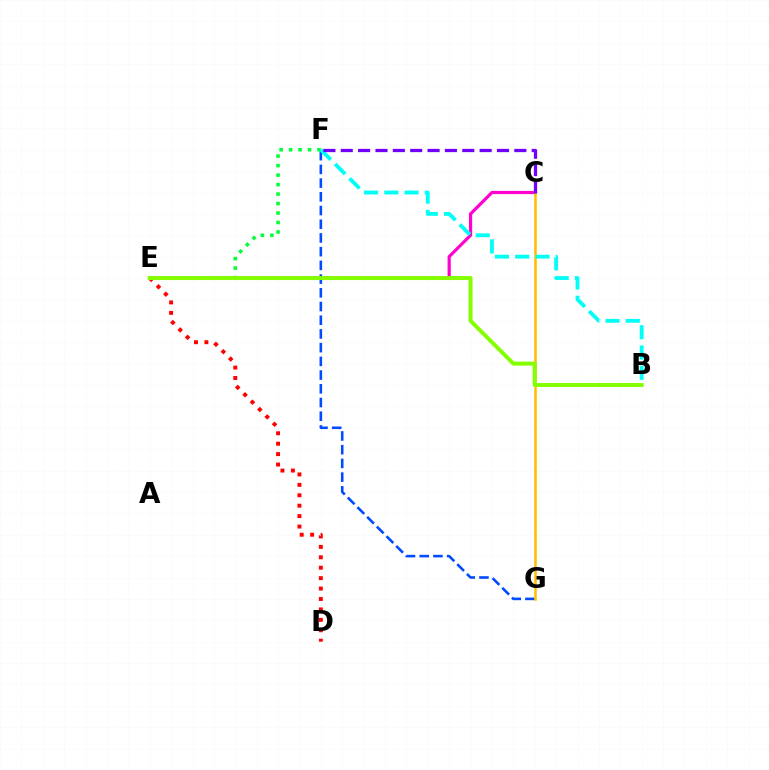{('C', 'E'): [{'color': '#ff00cf', 'line_style': 'solid', 'thickness': 2.3}], ('D', 'E'): [{'color': '#ff0000', 'line_style': 'dotted', 'thickness': 2.83}], ('F', 'G'): [{'color': '#004bff', 'line_style': 'dashed', 'thickness': 1.86}], ('E', 'F'): [{'color': '#00ff39', 'line_style': 'dotted', 'thickness': 2.58}], ('C', 'G'): [{'color': '#ffbd00', 'line_style': 'solid', 'thickness': 1.83}], ('B', 'F'): [{'color': '#00fff6', 'line_style': 'dashed', 'thickness': 2.76}], ('B', 'E'): [{'color': '#84ff00', 'line_style': 'solid', 'thickness': 2.86}], ('C', 'F'): [{'color': '#7200ff', 'line_style': 'dashed', 'thickness': 2.36}]}